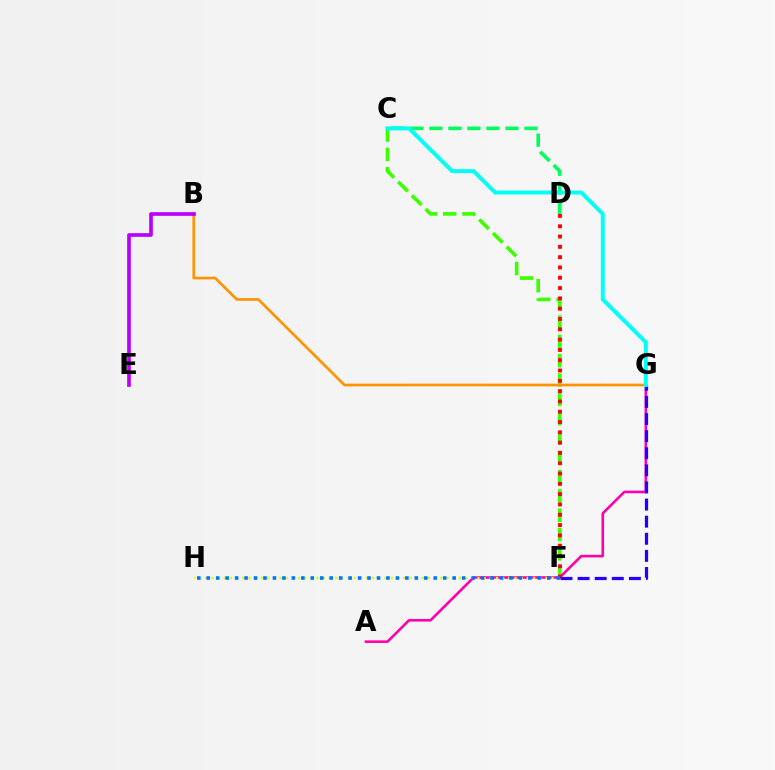{('C', 'F'): [{'color': '#3dff00', 'line_style': 'dashed', 'thickness': 2.62}], ('C', 'D'): [{'color': '#00ff5c', 'line_style': 'dashed', 'thickness': 2.58}], ('A', 'G'): [{'color': '#ff00ac', 'line_style': 'solid', 'thickness': 1.87}], ('D', 'F'): [{'color': '#ff0000', 'line_style': 'dotted', 'thickness': 2.8}], ('B', 'G'): [{'color': '#ff9400', 'line_style': 'solid', 'thickness': 1.93}], ('F', 'H'): [{'color': '#d1ff00', 'line_style': 'dotted', 'thickness': 1.68}, {'color': '#0074ff', 'line_style': 'dotted', 'thickness': 2.57}], ('F', 'G'): [{'color': '#2500ff', 'line_style': 'dashed', 'thickness': 2.32}], ('C', 'G'): [{'color': '#00fff6', 'line_style': 'solid', 'thickness': 2.83}], ('B', 'E'): [{'color': '#b900ff', 'line_style': 'solid', 'thickness': 2.64}]}